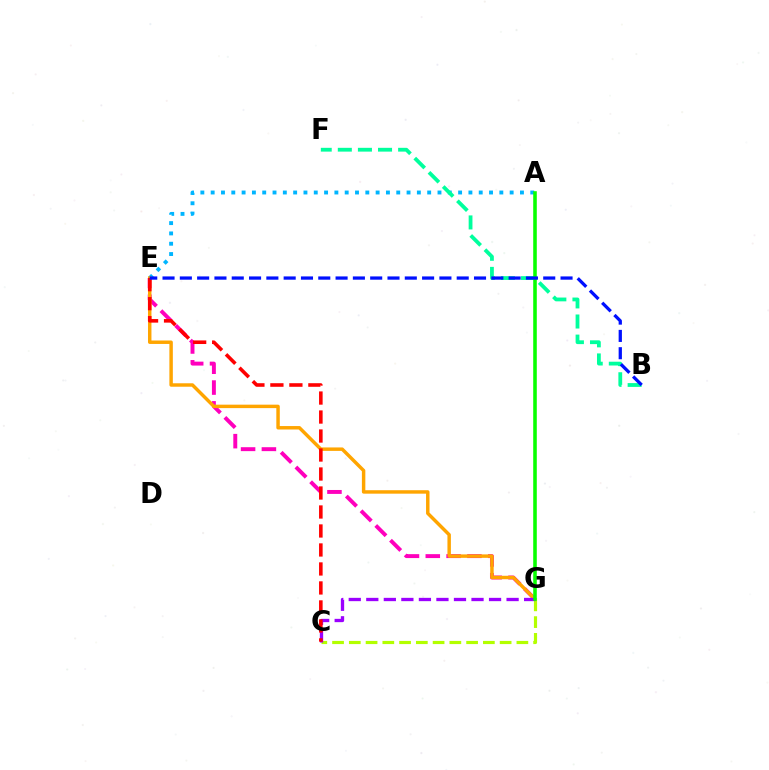{('A', 'E'): [{'color': '#00b5ff', 'line_style': 'dotted', 'thickness': 2.8}], ('E', 'G'): [{'color': '#ff00bd', 'line_style': 'dashed', 'thickness': 2.83}, {'color': '#ffa500', 'line_style': 'solid', 'thickness': 2.49}], ('B', 'F'): [{'color': '#00ff9d', 'line_style': 'dashed', 'thickness': 2.73}], ('C', 'G'): [{'color': '#b3ff00', 'line_style': 'dashed', 'thickness': 2.28}, {'color': '#9b00ff', 'line_style': 'dashed', 'thickness': 2.38}], ('A', 'G'): [{'color': '#08ff00', 'line_style': 'solid', 'thickness': 2.57}], ('C', 'E'): [{'color': '#ff0000', 'line_style': 'dashed', 'thickness': 2.58}], ('B', 'E'): [{'color': '#0010ff', 'line_style': 'dashed', 'thickness': 2.35}]}